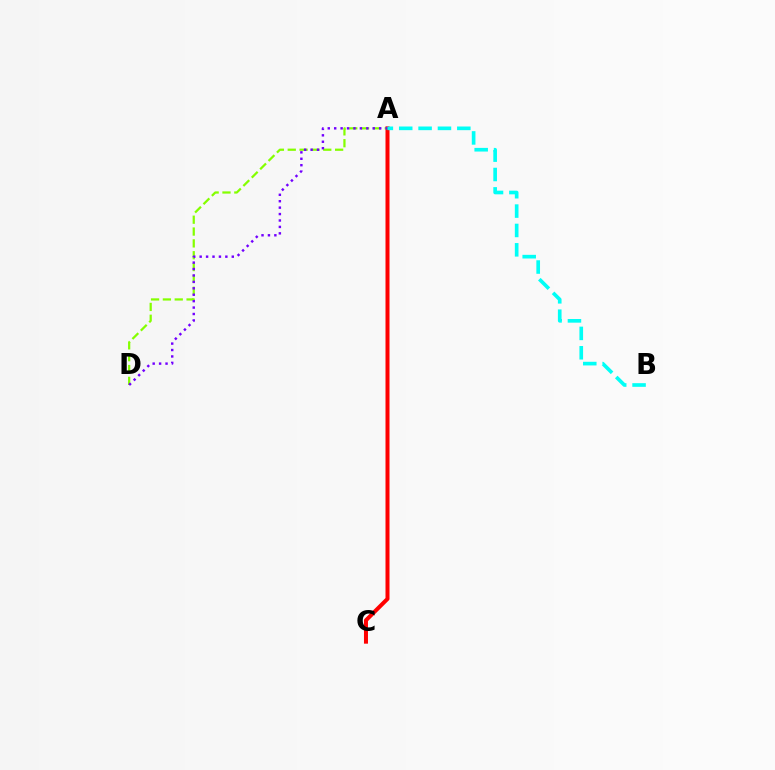{('A', 'C'): [{'color': '#ff0000', 'line_style': 'solid', 'thickness': 2.88}], ('A', 'D'): [{'color': '#84ff00', 'line_style': 'dashed', 'thickness': 1.61}, {'color': '#7200ff', 'line_style': 'dotted', 'thickness': 1.75}], ('A', 'B'): [{'color': '#00fff6', 'line_style': 'dashed', 'thickness': 2.63}]}